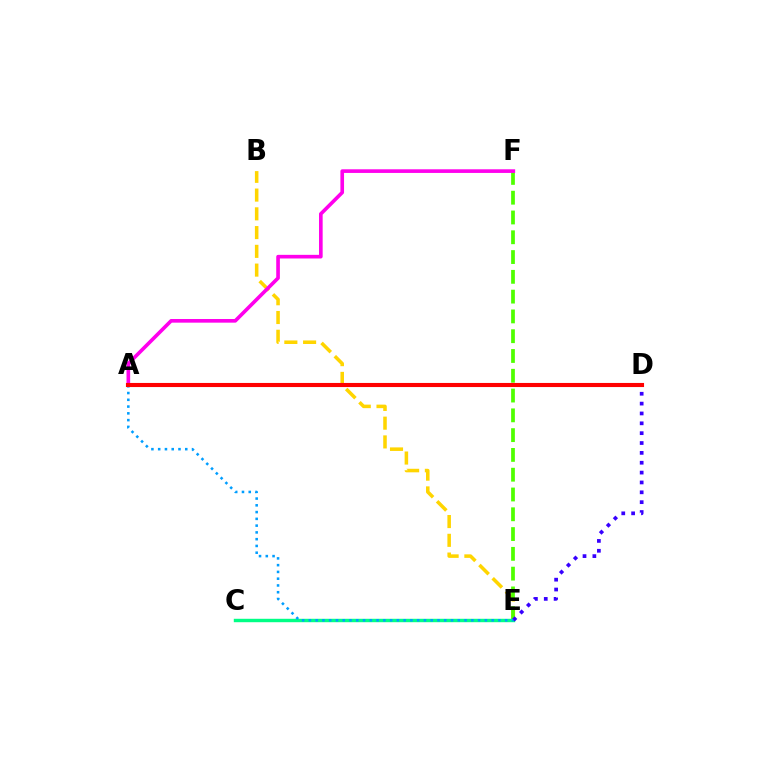{('B', 'E'): [{'color': '#ffd500', 'line_style': 'dashed', 'thickness': 2.55}], ('E', 'F'): [{'color': '#4fff00', 'line_style': 'dashed', 'thickness': 2.69}], ('C', 'E'): [{'color': '#00ff86', 'line_style': 'solid', 'thickness': 2.47}], ('D', 'E'): [{'color': '#3700ff', 'line_style': 'dotted', 'thickness': 2.68}], ('A', 'E'): [{'color': '#009eff', 'line_style': 'dotted', 'thickness': 1.84}], ('A', 'F'): [{'color': '#ff00ed', 'line_style': 'solid', 'thickness': 2.62}], ('A', 'D'): [{'color': '#ff0000', 'line_style': 'solid', 'thickness': 2.95}]}